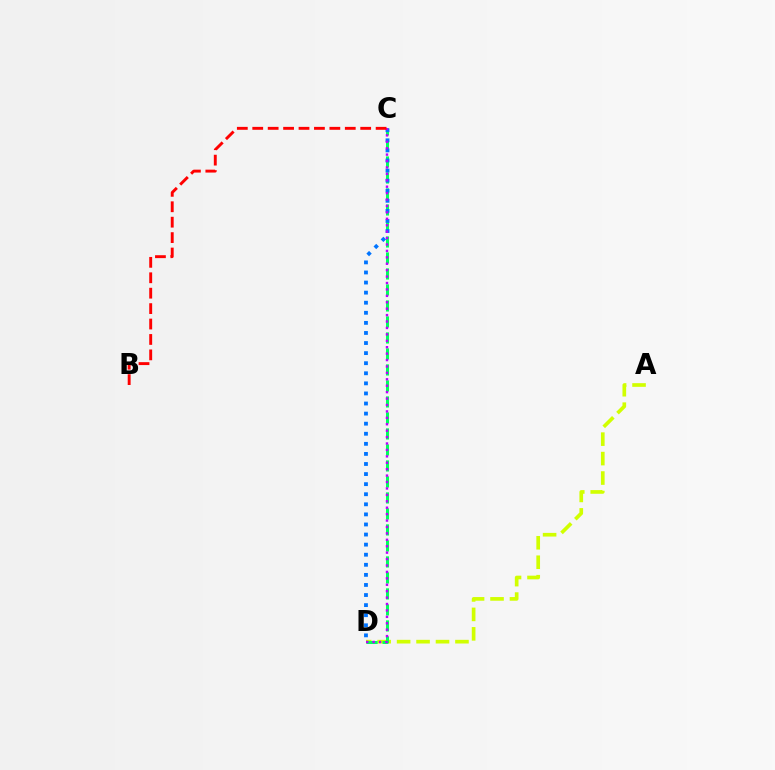{('A', 'D'): [{'color': '#d1ff00', 'line_style': 'dashed', 'thickness': 2.64}], ('C', 'D'): [{'color': '#00ff5c', 'line_style': 'dashed', 'thickness': 2.17}, {'color': '#0074ff', 'line_style': 'dotted', 'thickness': 2.74}, {'color': '#b900ff', 'line_style': 'dotted', 'thickness': 1.74}], ('B', 'C'): [{'color': '#ff0000', 'line_style': 'dashed', 'thickness': 2.1}]}